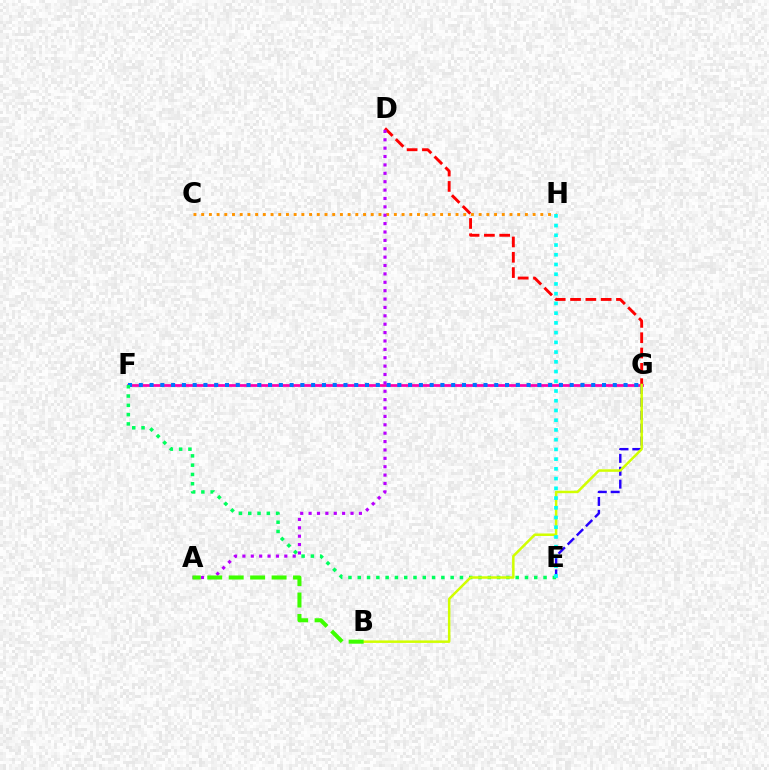{('C', 'H'): [{'color': '#ff9400', 'line_style': 'dotted', 'thickness': 2.09}], ('E', 'G'): [{'color': '#2500ff', 'line_style': 'dashed', 'thickness': 1.75}], ('F', 'G'): [{'color': '#ff00ac', 'line_style': 'solid', 'thickness': 1.97}, {'color': '#0074ff', 'line_style': 'dotted', 'thickness': 2.93}], ('E', 'F'): [{'color': '#00ff5c', 'line_style': 'dotted', 'thickness': 2.52}], ('D', 'G'): [{'color': '#ff0000', 'line_style': 'dashed', 'thickness': 2.08}], ('A', 'D'): [{'color': '#b900ff', 'line_style': 'dotted', 'thickness': 2.28}], ('B', 'G'): [{'color': '#d1ff00', 'line_style': 'solid', 'thickness': 1.8}], ('E', 'H'): [{'color': '#00fff6', 'line_style': 'dotted', 'thickness': 2.64}], ('A', 'B'): [{'color': '#3dff00', 'line_style': 'dashed', 'thickness': 2.91}]}